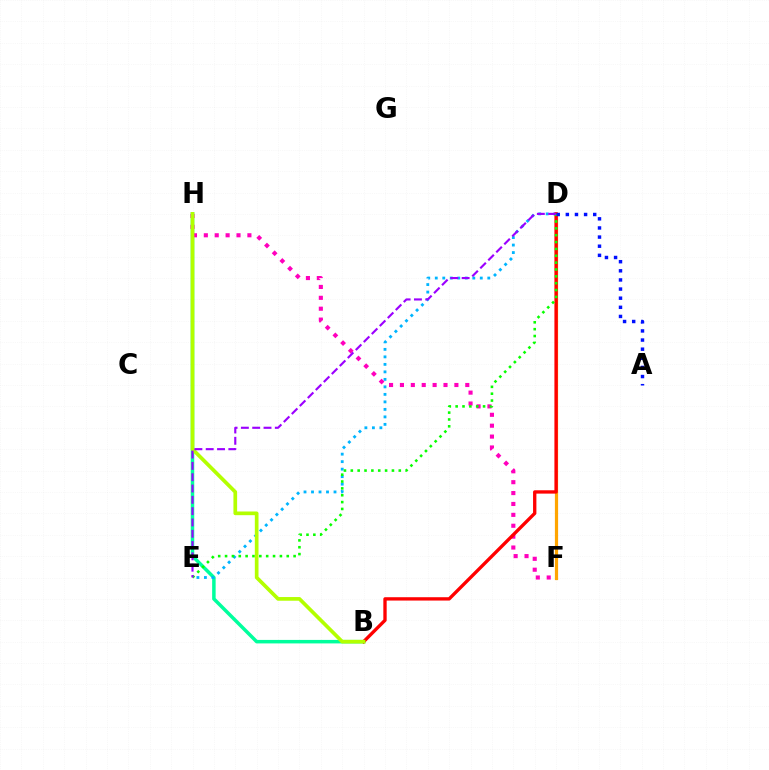{('D', 'F'): [{'color': '#ffa500', 'line_style': 'solid', 'thickness': 2.31}], ('B', 'H'): [{'color': '#00ff9d', 'line_style': 'solid', 'thickness': 2.52}, {'color': '#b3ff00', 'line_style': 'solid', 'thickness': 2.65}], ('D', 'E'): [{'color': '#00b5ff', 'line_style': 'dotted', 'thickness': 2.04}, {'color': '#08ff00', 'line_style': 'dotted', 'thickness': 1.86}, {'color': '#9b00ff', 'line_style': 'dashed', 'thickness': 1.54}], ('F', 'H'): [{'color': '#ff00bd', 'line_style': 'dotted', 'thickness': 2.96}], ('B', 'D'): [{'color': '#ff0000', 'line_style': 'solid', 'thickness': 2.4}], ('A', 'D'): [{'color': '#0010ff', 'line_style': 'dotted', 'thickness': 2.48}]}